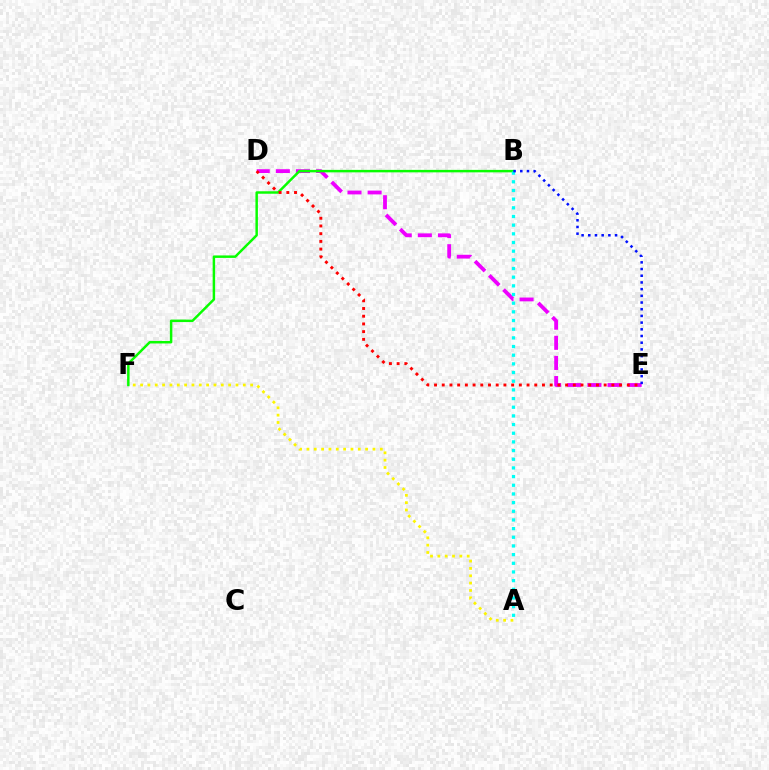{('D', 'E'): [{'color': '#ee00ff', 'line_style': 'dashed', 'thickness': 2.73}, {'color': '#ff0000', 'line_style': 'dotted', 'thickness': 2.09}], ('B', 'F'): [{'color': '#08ff00', 'line_style': 'solid', 'thickness': 1.78}], ('A', 'B'): [{'color': '#00fff6', 'line_style': 'dotted', 'thickness': 2.36}], ('A', 'F'): [{'color': '#fcf500', 'line_style': 'dotted', 'thickness': 1.99}], ('B', 'E'): [{'color': '#0010ff', 'line_style': 'dotted', 'thickness': 1.82}]}